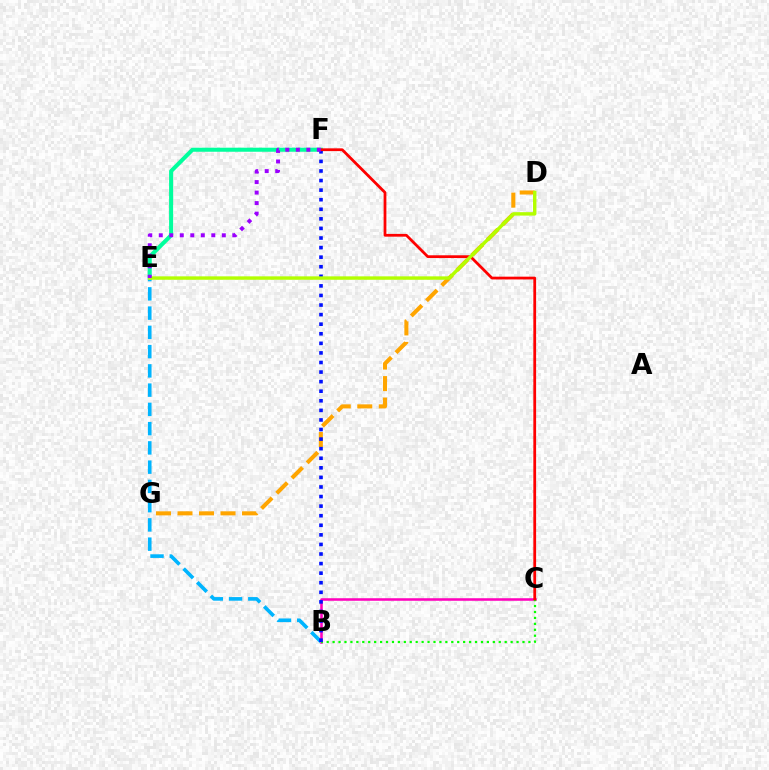{('B', 'C'): [{'color': '#ff00bd', 'line_style': 'solid', 'thickness': 1.83}, {'color': '#08ff00', 'line_style': 'dotted', 'thickness': 1.61}], ('B', 'E'): [{'color': '#00b5ff', 'line_style': 'dashed', 'thickness': 2.62}], ('E', 'F'): [{'color': '#00ff9d', 'line_style': 'solid', 'thickness': 2.92}, {'color': '#9b00ff', 'line_style': 'dotted', 'thickness': 2.85}], ('D', 'G'): [{'color': '#ffa500', 'line_style': 'dashed', 'thickness': 2.92}], ('B', 'F'): [{'color': '#0010ff', 'line_style': 'dotted', 'thickness': 2.6}], ('C', 'F'): [{'color': '#ff0000', 'line_style': 'solid', 'thickness': 1.99}], ('D', 'E'): [{'color': '#b3ff00', 'line_style': 'solid', 'thickness': 2.46}]}